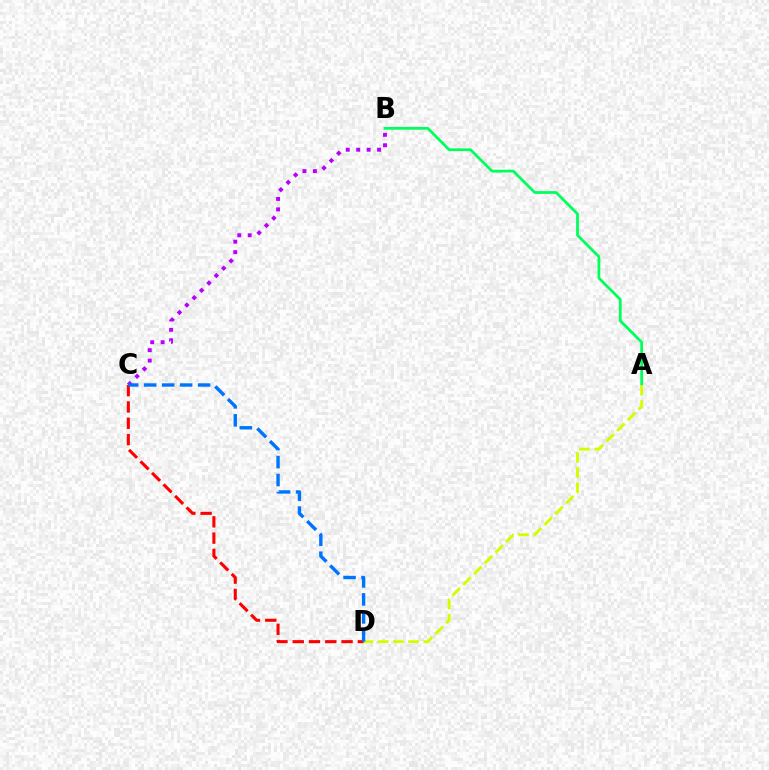{('B', 'C'): [{'color': '#b900ff', 'line_style': 'dotted', 'thickness': 2.83}], ('A', 'B'): [{'color': '#00ff5c', 'line_style': 'solid', 'thickness': 1.99}], ('A', 'D'): [{'color': '#d1ff00', 'line_style': 'dashed', 'thickness': 2.06}], ('C', 'D'): [{'color': '#ff0000', 'line_style': 'dashed', 'thickness': 2.21}, {'color': '#0074ff', 'line_style': 'dashed', 'thickness': 2.44}]}